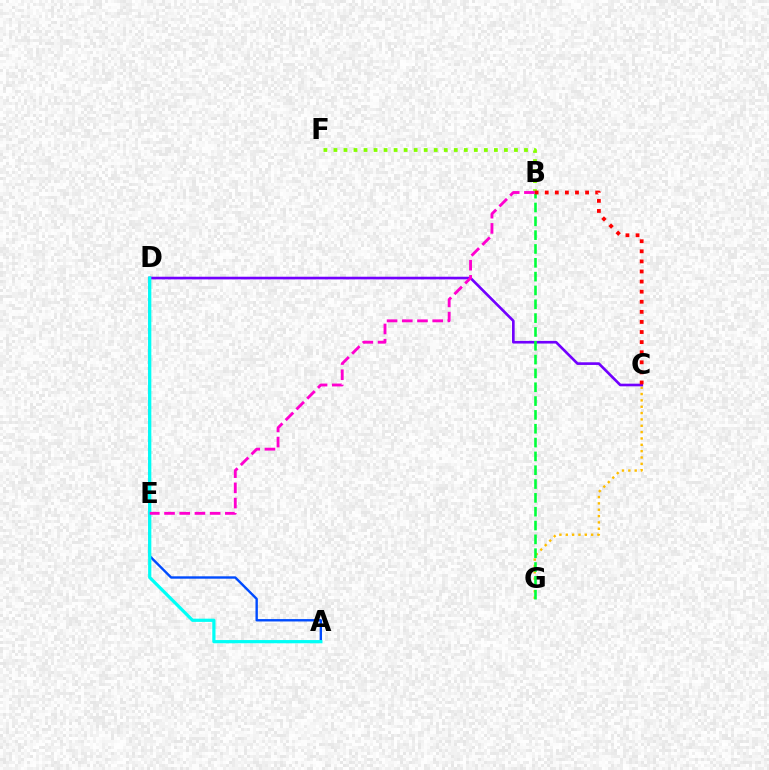{('C', 'G'): [{'color': '#ffbd00', 'line_style': 'dotted', 'thickness': 1.72}], ('A', 'D'): [{'color': '#004bff', 'line_style': 'solid', 'thickness': 1.72}, {'color': '#00fff6', 'line_style': 'solid', 'thickness': 2.32}], ('B', 'F'): [{'color': '#84ff00', 'line_style': 'dotted', 'thickness': 2.72}], ('C', 'D'): [{'color': '#7200ff', 'line_style': 'solid', 'thickness': 1.91}], ('B', 'G'): [{'color': '#00ff39', 'line_style': 'dashed', 'thickness': 1.88}], ('B', 'C'): [{'color': '#ff0000', 'line_style': 'dotted', 'thickness': 2.74}], ('B', 'E'): [{'color': '#ff00cf', 'line_style': 'dashed', 'thickness': 2.07}]}